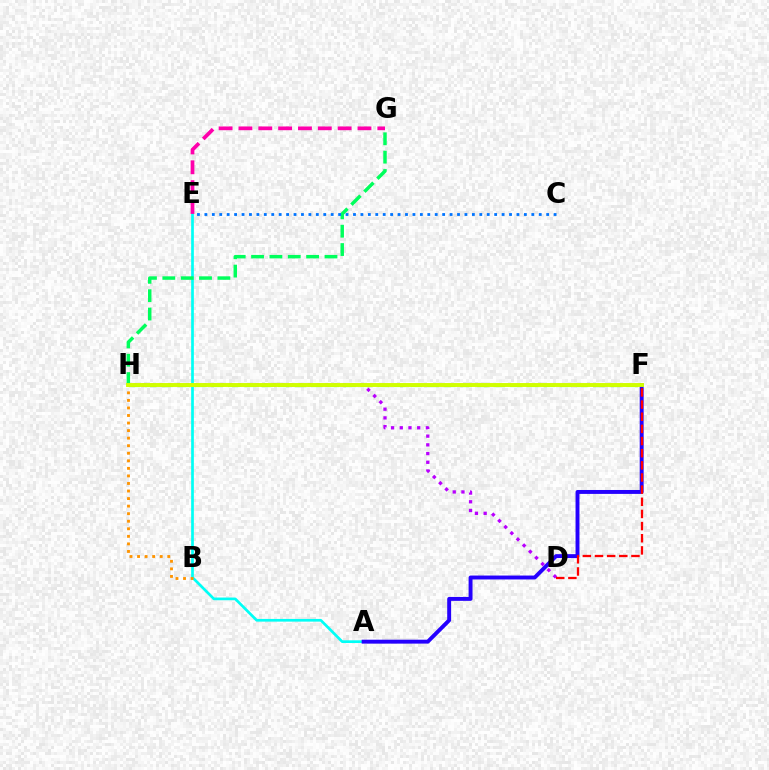{('A', 'E'): [{'color': '#00fff6', 'line_style': 'solid', 'thickness': 1.94}], ('G', 'H'): [{'color': '#00ff5c', 'line_style': 'dashed', 'thickness': 2.49}], ('D', 'H'): [{'color': '#b900ff', 'line_style': 'dotted', 'thickness': 2.37}], ('A', 'F'): [{'color': '#2500ff', 'line_style': 'solid', 'thickness': 2.82}], ('E', 'G'): [{'color': '#ff00ac', 'line_style': 'dashed', 'thickness': 2.7}], ('F', 'H'): [{'color': '#3dff00', 'line_style': 'dashed', 'thickness': 2.25}, {'color': '#d1ff00', 'line_style': 'solid', 'thickness': 2.82}], ('D', 'F'): [{'color': '#ff0000', 'line_style': 'dashed', 'thickness': 1.65}], ('B', 'H'): [{'color': '#ff9400', 'line_style': 'dotted', 'thickness': 2.05}], ('C', 'E'): [{'color': '#0074ff', 'line_style': 'dotted', 'thickness': 2.02}]}